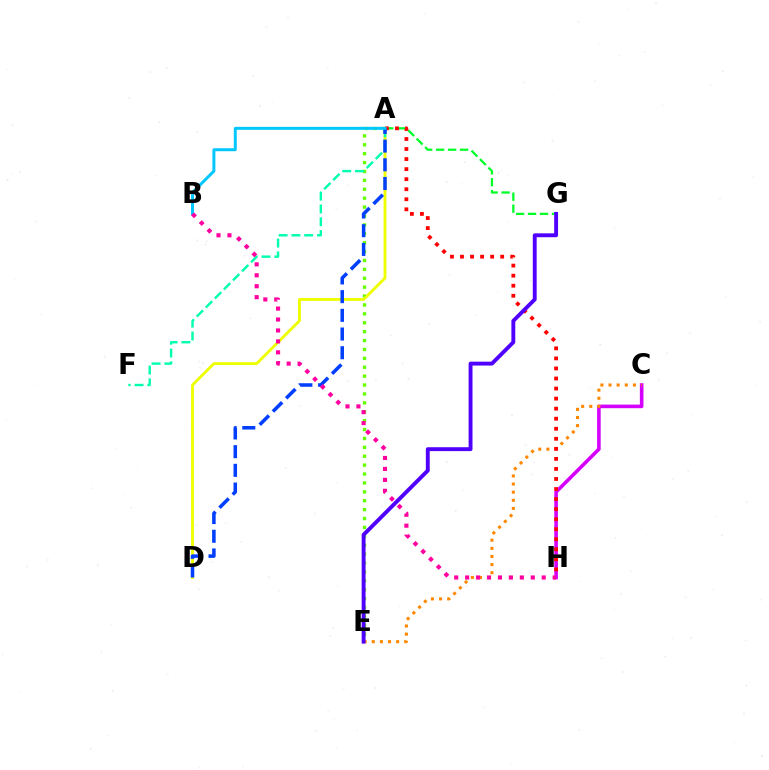{('A', 'E'): [{'color': '#66ff00', 'line_style': 'dotted', 'thickness': 2.42}], ('A', 'G'): [{'color': '#00ff27', 'line_style': 'dashed', 'thickness': 1.63}], ('C', 'H'): [{'color': '#d600ff', 'line_style': 'solid', 'thickness': 2.59}], ('C', 'E'): [{'color': '#ff8800', 'line_style': 'dotted', 'thickness': 2.21}], ('A', 'D'): [{'color': '#eeff00', 'line_style': 'solid', 'thickness': 2.06}, {'color': '#003fff', 'line_style': 'dashed', 'thickness': 2.54}], ('A', 'F'): [{'color': '#00ffaf', 'line_style': 'dashed', 'thickness': 1.74}], ('A', 'H'): [{'color': '#ff0000', 'line_style': 'dotted', 'thickness': 2.73}], ('A', 'B'): [{'color': '#00c7ff', 'line_style': 'solid', 'thickness': 2.14}], ('B', 'H'): [{'color': '#ff00a0', 'line_style': 'dotted', 'thickness': 2.97}], ('E', 'G'): [{'color': '#4f00ff', 'line_style': 'solid', 'thickness': 2.8}]}